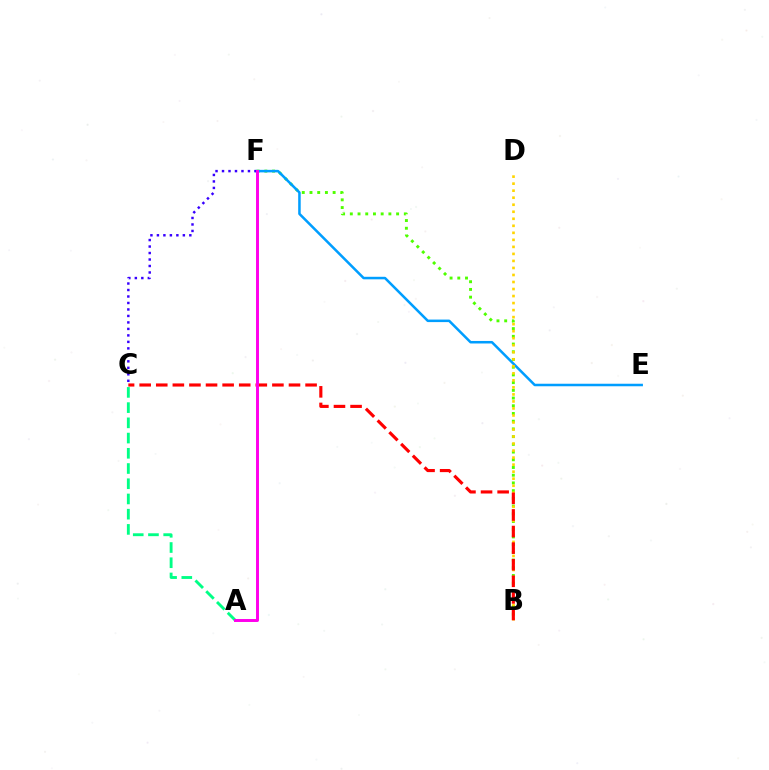{('B', 'F'): [{'color': '#4fff00', 'line_style': 'dotted', 'thickness': 2.1}], ('E', 'F'): [{'color': '#009eff', 'line_style': 'solid', 'thickness': 1.82}], ('B', 'D'): [{'color': '#ffd500', 'line_style': 'dotted', 'thickness': 1.91}], ('C', 'F'): [{'color': '#3700ff', 'line_style': 'dotted', 'thickness': 1.76}], ('A', 'C'): [{'color': '#00ff86', 'line_style': 'dashed', 'thickness': 2.07}], ('B', 'C'): [{'color': '#ff0000', 'line_style': 'dashed', 'thickness': 2.25}], ('A', 'F'): [{'color': '#ff00ed', 'line_style': 'solid', 'thickness': 2.13}]}